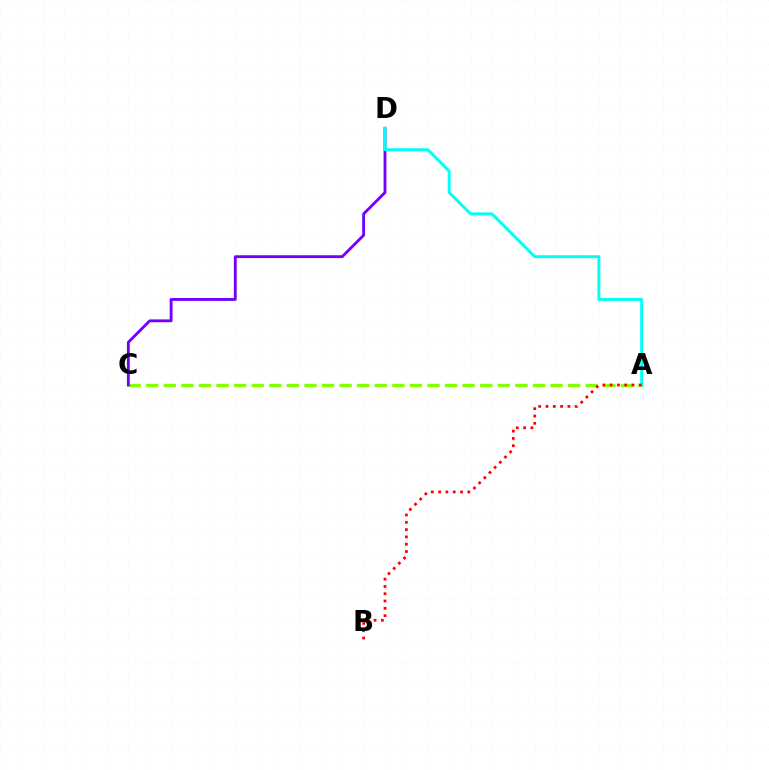{('A', 'C'): [{'color': '#84ff00', 'line_style': 'dashed', 'thickness': 2.39}], ('C', 'D'): [{'color': '#7200ff', 'line_style': 'solid', 'thickness': 2.05}], ('A', 'D'): [{'color': '#00fff6', 'line_style': 'solid', 'thickness': 2.11}], ('A', 'B'): [{'color': '#ff0000', 'line_style': 'dotted', 'thickness': 1.98}]}